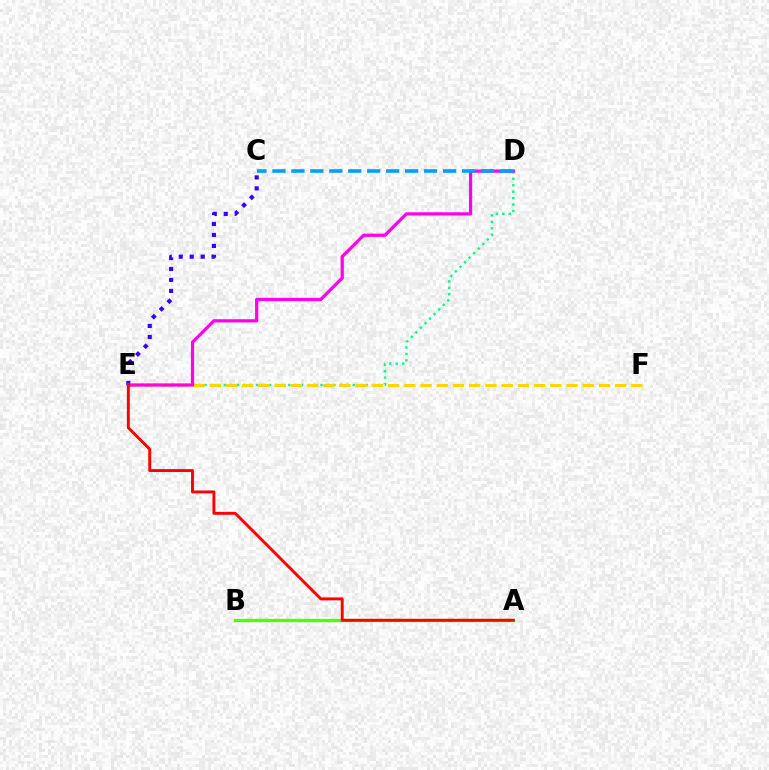{('C', 'E'): [{'color': '#3700ff', 'line_style': 'dotted', 'thickness': 2.98}], ('D', 'E'): [{'color': '#00ff86', 'line_style': 'dotted', 'thickness': 1.75}, {'color': '#ff00ed', 'line_style': 'solid', 'thickness': 2.32}], ('A', 'B'): [{'color': '#4fff00', 'line_style': 'solid', 'thickness': 2.37}], ('E', 'F'): [{'color': '#ffd500', 'line_style': 'dashed', 'thickness': 2.2}], ('A', 'E'): [{'color': '#ff0000', 'line_style': 'solid', 'thickness': 2.09}], ('C', 'D'): [{'color': '#009eff', 'line_style': 'dashed', 'thickness': 2.57}]}